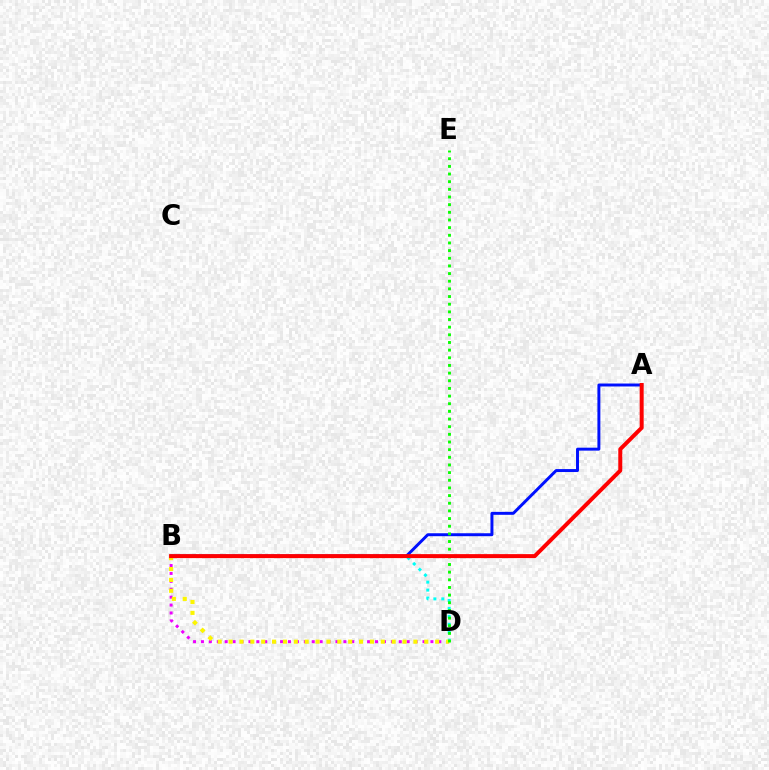{('B', 'D'): [{'color': '#00fff6', 'line_style': 'dotted', 'thickness': 2.16}, {'color': '#ee00ff', 'line_style': 'dotted', 'thickness': 2.15}, {'color': '#fcf500', 'line_style': 'dotted', 'thickness': 2.95}], ('A', 'B'): [{'color': '#0010ff', 'line_style': 'solid', 'thickness': 2.12}, {'color': '#ff0000', 'line_style': 'solid', 'thickness': 2.87}], ('D', 'E'): [{'color': '#08ff00', 'line_style': 'dotted', 'thickness': 2.08}]}